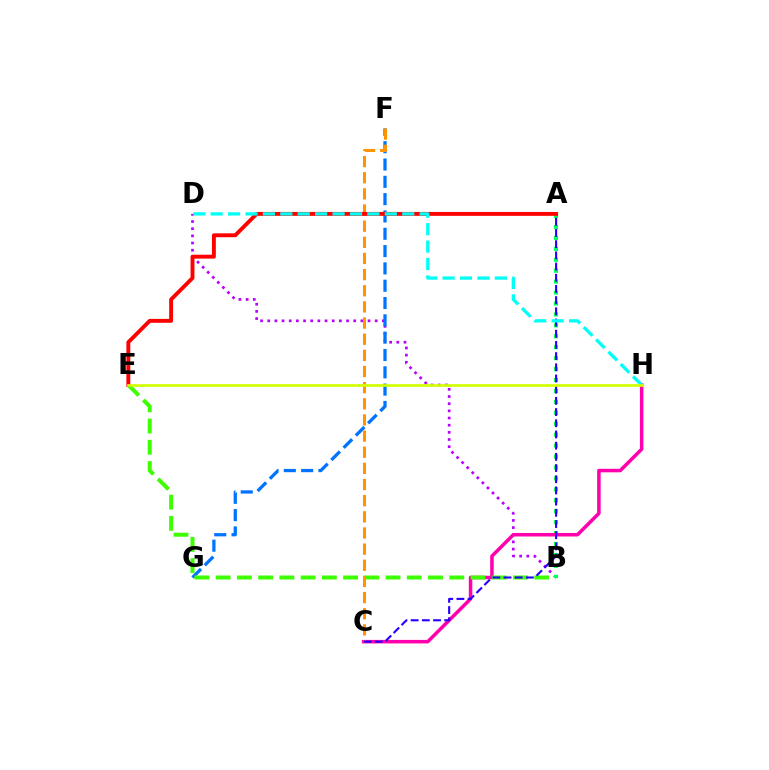{('B', 'D'): [{'color': '#b900ff', 'line_style': 'dotted', 'thickness': 1.95}], ('F', 'G'): [{'color': '#0074ff', 'line_style': 'dashed', 'thickness': 2.35}], ('A', 'B'): [{'color': '#00ff5c', 'line_style': 'dotted', 'thickness': 2.97}], ('C', 'H'): [{'color': '#ff00ac', 'line_style': 'solid', 'thickness': 2.53}], ('B', 'E'): [{'color': '#3dff00', 'line_style': 'dashed', 'thickness': 2.89}], ('C', 'F'): [{'color': '#ff9400', 'line_style': 'dashed', 'thickness': 2.19}], ('A', 'C'): [{'color': '#2500ff', 'line_style': 'dashed', 'thickness': 1.52}], ('A', 'E'): [{'color': '#ff0000', 'line_style': 'solid', 'thickness': 2.8}], ('D', 'H'): [{'color': '#00fff6', 'line_style': 'dashed', 'thickness': 2.37}], ('E', 'H'): [{'color': '#d1ff00', 'line_style': 'solid', 'thickness': 1.94}]}